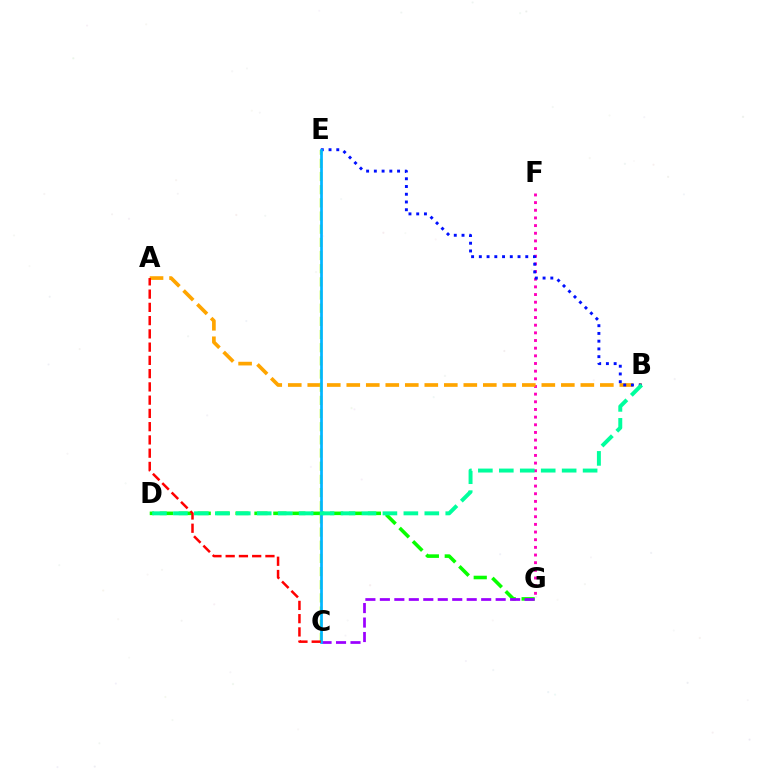{('D', 'G'): [{'color': '#08ff00', 'line_style': 'dashed', 'thickness': 2.57}], ('F', 'G'): [{'color': '#ff00bd', 'line_style': 'dotted', 'thickness': 2.08}], ('A', 'B'): [{'color': '#ffa500', 'line_style': 'dashed', 'thickness': 2.65}], ('C', 'E'): [{'color': '#b3ff00', 'line_style': 'dashed', 'thickness': 1.79}, {'color': '#00b5ff', 'line_style': 'solid', 'thickness': 1.96}], ('B', 'E'): [{'color': '#0010ff', 'line_style': 'dotted', 'thickness': 2.1}], ('C', 'G'): [{'color': '#9b00ff', 'line_style': 'dashed', 'thickness': 1.97}], ('A', 'C'): [{'color': '#ff0000', 'line_style': 'dashed', 'thickness': 1.8}], ('B', 'D'): [{'color': '#00ff9d', 'line_style': 'dashed', 'thickness': 2.85}]}